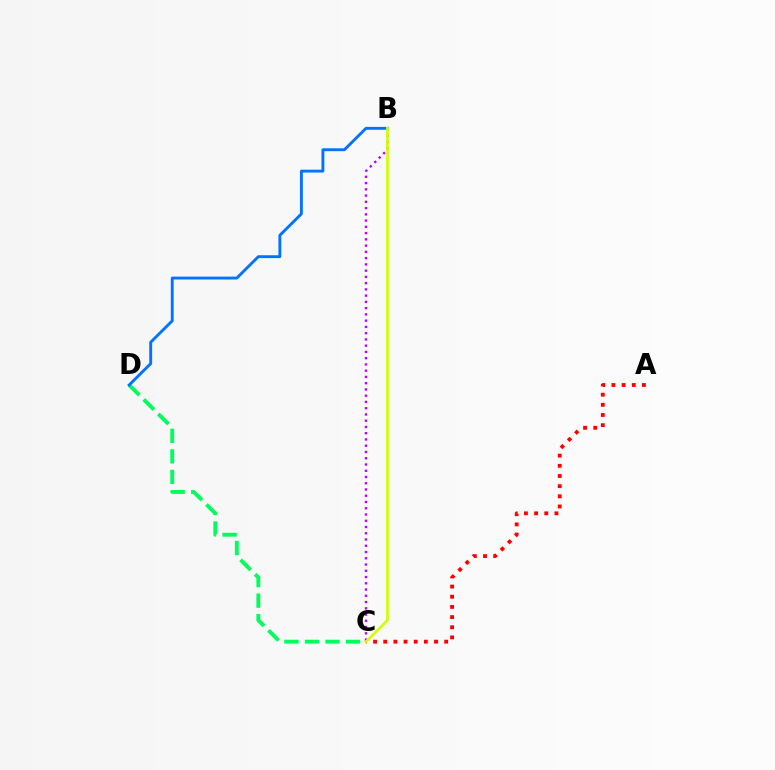{('B', 'C'): [{'color': '#b900ff', 'line_style': 'dotted', 'thickness': 1.7}, {'color': '#d1ff00', 'line_style': 'solid', 'thickness': 1.95}], ('A', 'C'): [{'color': '#ff0000', 'line_style': 'dotted', 'thickness': 2.76}], ('C', 'D'): [{'color': '#00ff5c', 'line_style': 'dashed', 'thickness': 2.79}], ('B', 'D'): [{'color': '#0074ff', 'line_style': 'solid', 'thickness': 2.08}]}